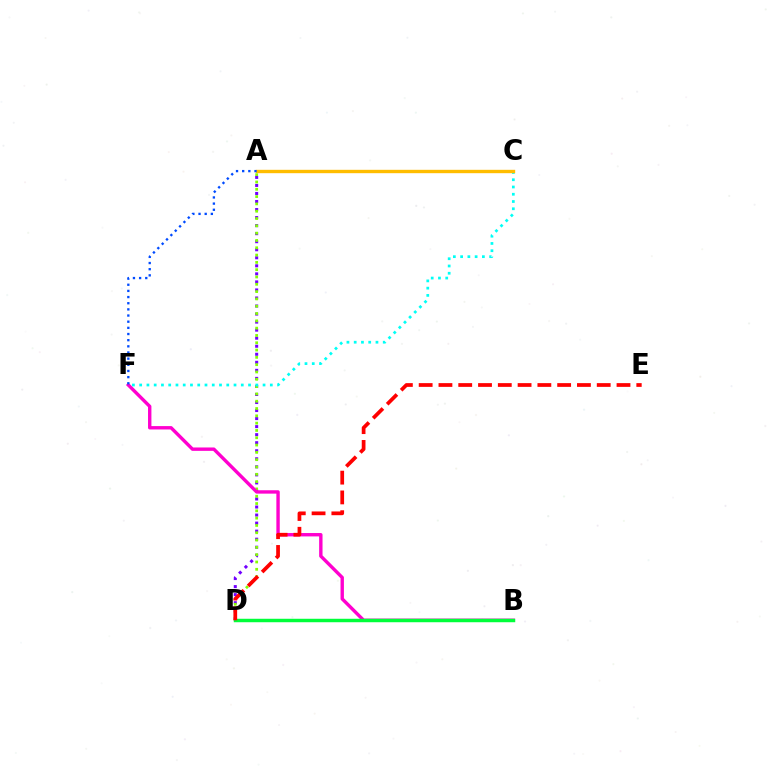{('A', 'D'): [{'color': '#7200ff', 'line_style': 'dotted', 'thickness': 2.18}, {'color': '#84ff00', 'line_style': 'dotted', 'thickness': 1.99}], ('C', 'F'): [{'color': '#00fff6', 'line_style': 'dotted', 'thickness': 1.97}], ('B', 'F'): [{'color': '#ff00cf', 'line_style': 'solid', 'thickness': 2.44}], ('A', 'C'): [{'color': '#ffbd00', 'line_style': 'solid', 'thickness': 2.42}], ('A', 'F'): [{'color': '#004bff', 'line_style': 'dotted', 'thickness': 1.67}], ('B', 'D'): [{'color': '#00ff39', 'line_style': 'solid', 'thickness': 2.49}], ('D', 'E'): [{'color': '#ff0000', 'line_style': 'dashed', 'thickness': 2.69}]}